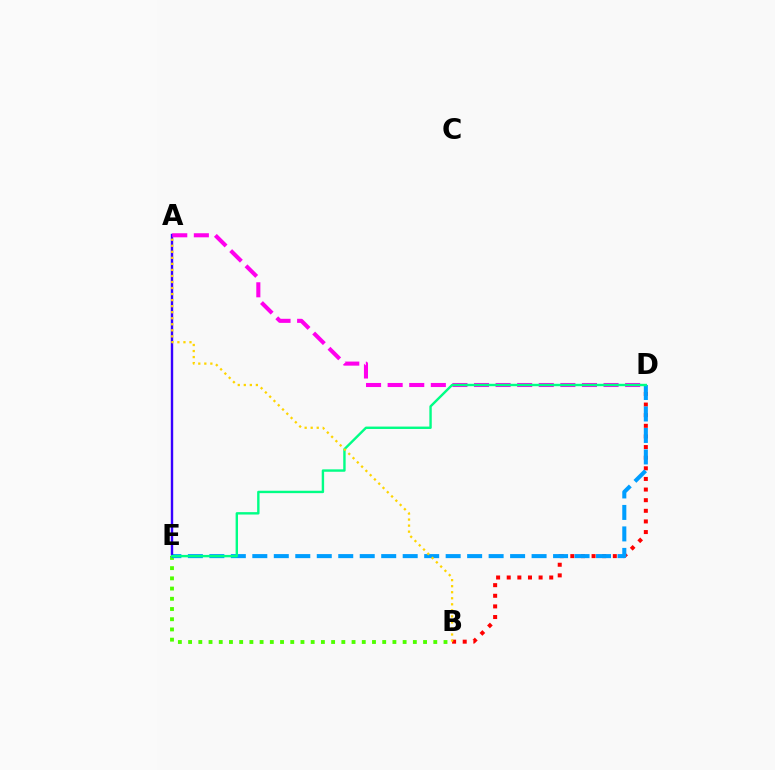{('B', 'D'): [{'color': '#ff0000', 'line_style': 'dotted', 'thickness': 2.89}], ('B', 'E'): [{'color': '#4fff00', 'line_style': 'dotted', 'thickness': 2.78}], ('D', 'E'): [{'color': '#009eff', 'line_style': 'dashed', 'thickness': 2.92}, {'color': '#00ff86', 'line_style': 'solid', 'thickness': 1.73}], ('A', 'E'): [{'color': '#3700ff', 'line_style': 'solid', 'thickness': 1.73}], ('A', 'D'): [{'color': '#ff00ed', 'line_style': 'dashed', 'thickness': 2.93}], ('A', 'B'): [{'color': '#ffd500', 'line_style': 'dotted', 'thickness': 1.64}]}